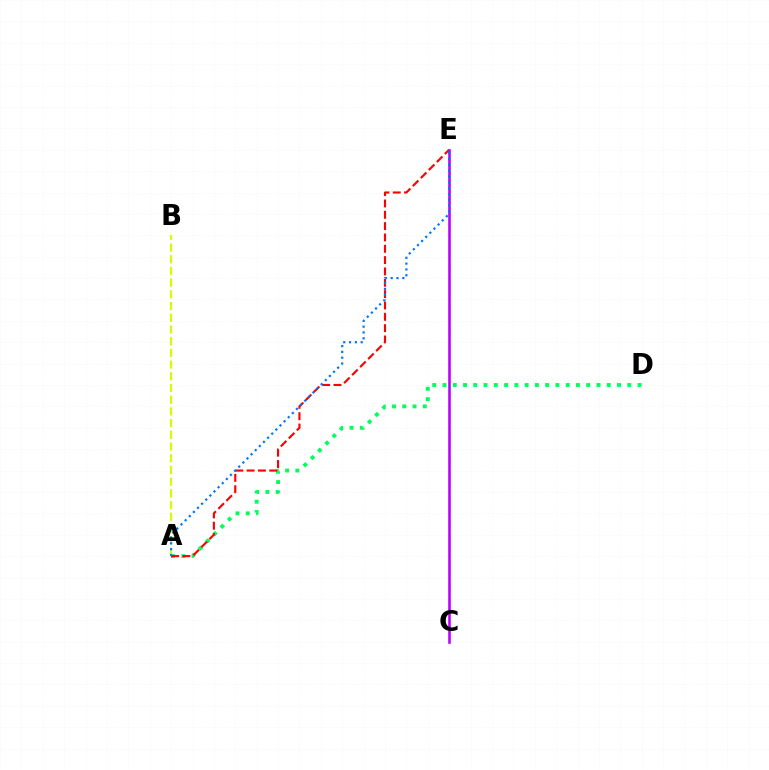{('A', 'D'): [{'color': '#00ff5c', 'line_style': 'dotted', 'thickness': 2.79}], ('A', 'B'): [{'color': '#d1ff00', 'line_style': 'dashed', 'thickness': 1.59}], ('A', 'E'): [{'color': '#ff0000', 'line_style': 'dashed', 'thickness': 1.54}, {'color': '#0074ff', 'line_style': 'dotted', 'thickness': 1.58}], ('C', 'E'): [{'color': '#b900ff', 'line_style': 'solid', 'thickness': 1.85}]}